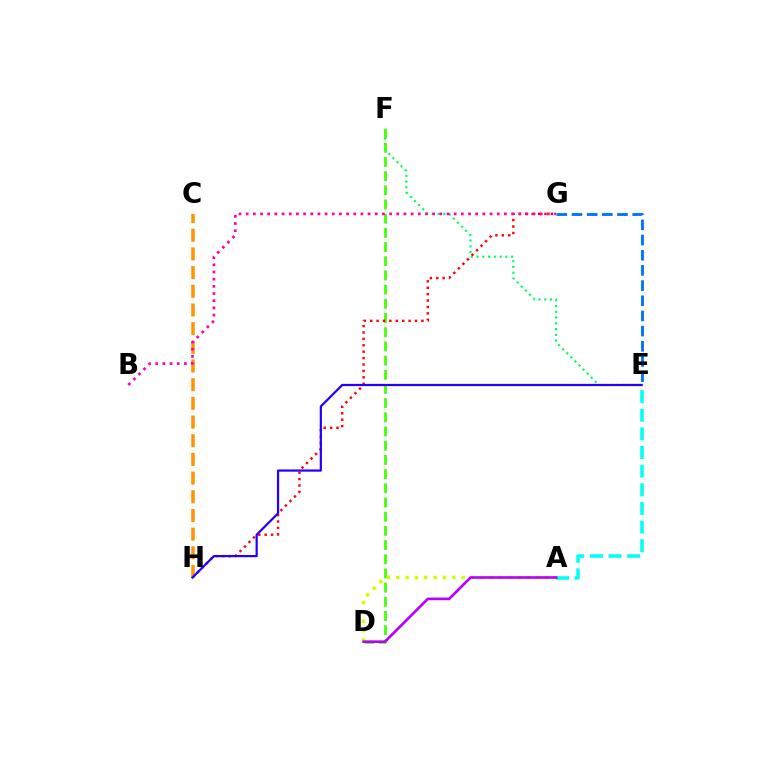{('A', 'E'): [{'color': '#00fff6', 'line_style': 'dashed', 'thickness': 2.53}], ('E', 'F'): [{'color': '#00ff5c', 'line_style': 'dotted', 'thickness': 1.57}], ('D', 'F'): [{'color': '#3dff00', 'line_style': 'dashed', 'thickness': 1.93}], ('G', 'H'): [{'color': '#ff0000', 'line_style': 'dotted', 'thickness': 1.74}], ('C', 'H'): [{'color': '#ff9400', 'line_style': 'dashed', 'thickness': 2.54}], ('E', 'H'): [{'color': '#2500ff', 'line_style': 'solid', 'thickness': 1.6}], ('A', 'D'): [{'color': '#d1ff00', 'line_style': 'dotted', 'thickness': 2.54}, {'color': '#b900ff', 'line_style': 'solid', 'thickness': 1.91}], ('B', 'G'): [{'color': '#ff00ac', 'line_style': 'dotted', 'thickness': 1.95}], ('E', 'G'): [{'color': '#0074ff', 'line_style': 'dashed', 'thickness': 2.06}]}